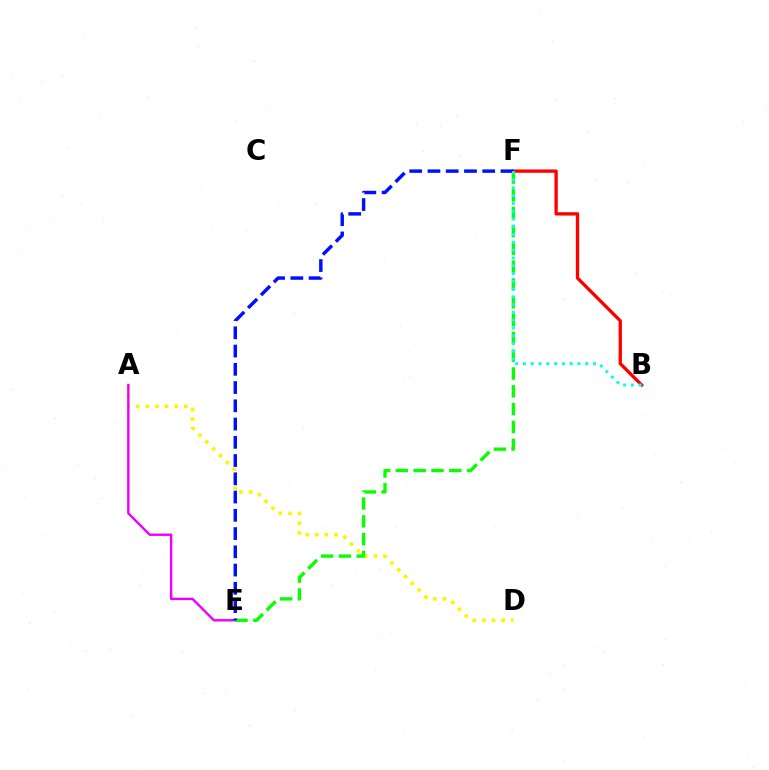{('A', 'D'): [{'color': '#fcf500', 'line_style': 'dotted', 'thickness': 2.62}], ('A', 'E'): [{'color': '#ee00ff', 'line_style': 'solid', 'thickness': 1.74}], ('E', 'F'): [{'color': '#08ff00', 'line_style': 'dashed', 'thickness': 2.42}, {'color': '#0010ff', 'line_style': 'dashed', 'thickness': 2.48}], ('B', 'F'): [{'color': '#ff0000', 'line_style': 'solid', 'thickness': 2.39}, {'color': '#00fff6', 'line_style': 'dotted', 'thickness': 2.12}]}